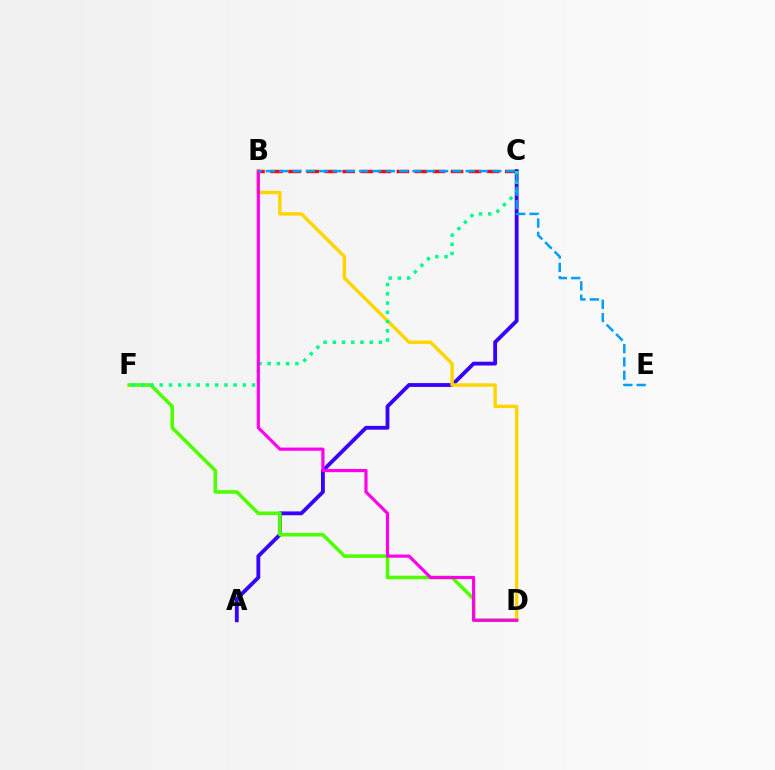{('B', 'C'): [{'color': '#ff0000', 'line_style': 'dashed', 'thickness': 2.45}], ('A', 'C'): [{'color': '#3700ff', 'line_style': 'solid', 'thickness': 2.75}], ('D', 'F'): [{'color': '#4fff00', 'line_style': 'solid', 'thickness': 2.57}], ('B', 'D'): [{'color': '#ffd500', 'line_style': 'solid', 'thickness': 2.46}, {'color': '#ff00ed', 'line_style': 'solid', 'thickness': 2.29}], ('C', 'F'): [{'color': '#00ff86', 'line_style': 'dotted', 'thickness': 2.51}], ('B', 'E'): [{'color': '#009eff', 'line_style': 'dashed', 'thickness': 1.81}]}